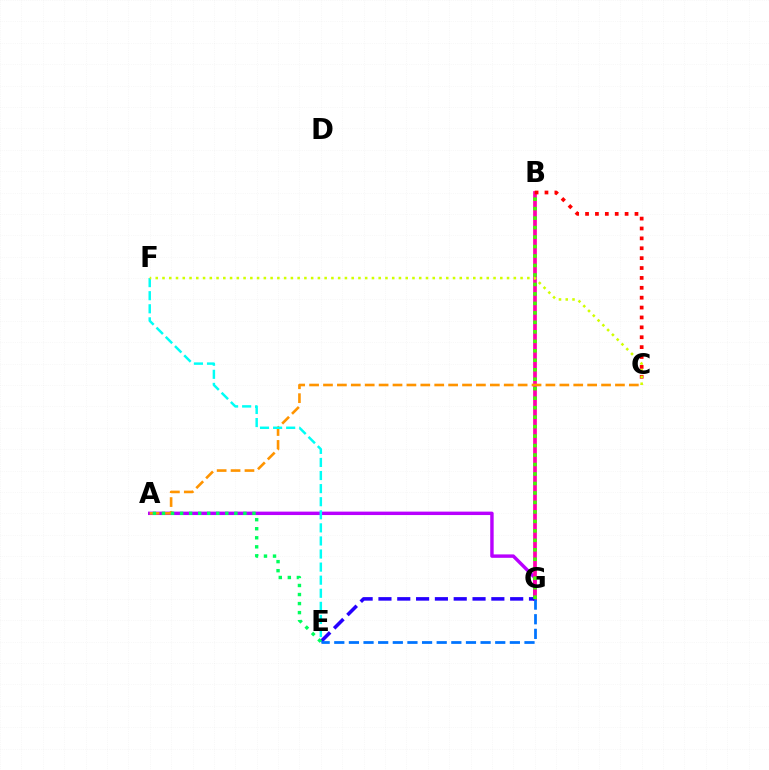{('A', 'G'): [{'color': '#b900ff', 'line_style': 'solid', 'thickness': 2.46}], ('B', 'G'): [{'color': '#ff00ac', 'line_style': 'solid', 'thickness': 2.68}, {'color': '#3dff00', 'line_style': 'dotted', 'thickness': 2.58}], ('A', 'C'): [{'color': '#ff9400', 'line_style': 'dashed', 'thickness': 1.89}], ('E', 'G'): [{'color': '#2500ff', 'line_style': 'dashed', 'thickness': 2.56}, {'color': '#0074ff', 'line_style': 'dashed', 'thickness': 1.99}], ('E', 'F'): [{'color': '#00fff6', 'line_style': 'dashed', 'thickness': 1.78}], ('B', 'C'): [{'color': '#ff0000', 'line_style': 'dotted', 'thickness': 2.69}], ('A', 'E'): [{'color': '#00ff5c', 'line_style': 'dotted', 'thickness': 2.46}], ('C', 'F'): [{'color': '#d1ff00', 'line_style': 'dotted', 'thickness': 1.84}]}